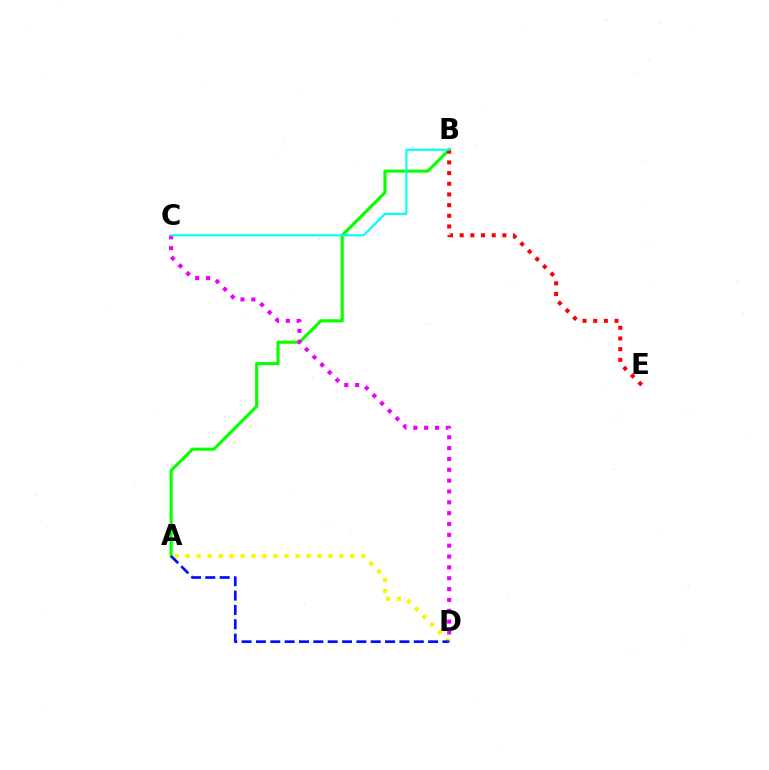{('A', 'D'): [{'color': '#fcf500', 'line_style': 'dotted', 'thickness': 2.98}, {'color': '#0010ff', 'line_style': 'dashed', 'thickness': 1.95}], ('A', 'B'): [{'color': '#08ff00', 'line_style': 'solid', 'thickness': 2.25}], ('B', 'E'): [{'color': '#ff0000', 'line_style': 'dotted', 'thickness': 2.9}], ('C', 'D'): [{'color': '#ee00ff', 'line_style': 'dotted', 'thickness': 2.95}], ('B', 'C'): [{'color': '#00fff6', 'line_style': 'solid', 'thickness': 1.52}]}